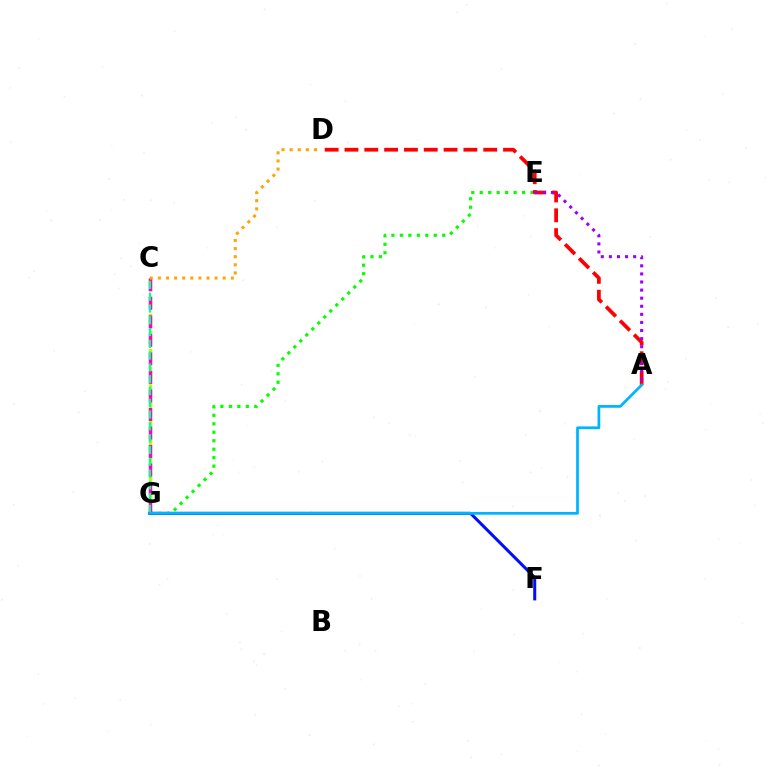{('E', 'G'): [{'color': '#08ff00', 'line_style': 'dotted', 'thickness': 2.3}], ('F', 'G'): [{'color': '#0010ff', 'line_style': 'solid', 'thickness': 2.18}], ('C', 'G'): [{'color': '#b3ff00', 'line_style': 'dashed', 'thickness': 2.39}, {'color': '#ff00bd', 'line_style': 'dashed', 'thickness': 2.52}, {'color': '#00ff9d', 'line_style': 'dashed', 'thickness': 1.6}], ('A', 'D'): [{'color': '#ff0000', 'line_style': 'dashed', 'thickness': 2.69}], ('A', 'E'): [{'color': '#9b00ff', 'line_style': 'dotted', 'thickness': 2.2}], ('C', 'D'): [{'color': '#ffa500', 'line_style': 'dotted', 'thickness': 2.2}], ('A', 'G'): [{'color': '#00b5ff', 'line_style': 'solid', 'thickness': 1.98}]}